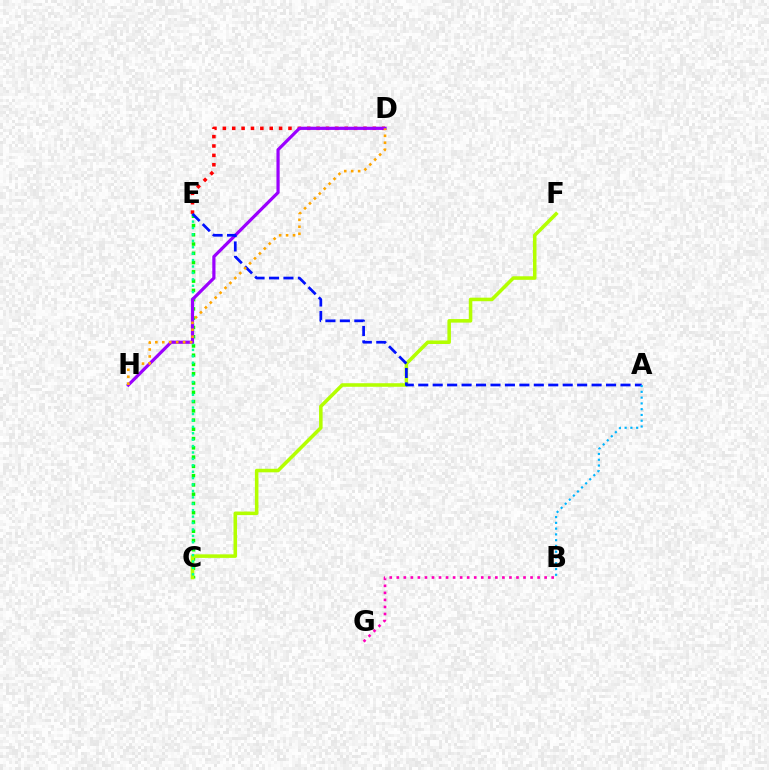{('C', 'E'): [{'color': '#08ff00', 'line_style': 'dotted', 'thickness': 2.52}, {'color': '#00ff9d', 'line_style': 'dotted', 'thickness': 1.74}], ('C', 'F'): [{'color': '#b3ff00', 'line_style': 'solid', 'thickness': 2.55}], ('D', 'E'): [{'color': '#ff0000', 'line_style': 'dotted', 'thickness': 2.55}], ('D', 'H'): [{'color': '#9b00ff', 'line_style': 'solid', 'thickness': 2.3}, {'color': '#ffa500', 'line_style': 'dotted', 'thickness': 1.89}], ('A', 'E'): [{'color': '#0010ff', 'line_style': 'dashed', 'thickness': 1.96}], ('B', 'G'): [{'color': '#ff00bd', 'line_style': 'dotted', 'thickness': 1.91}], ('A', 'B'): [{'color': '#00b5ff', 'line_style': 'dotted', 'thickness': 1.57}]}